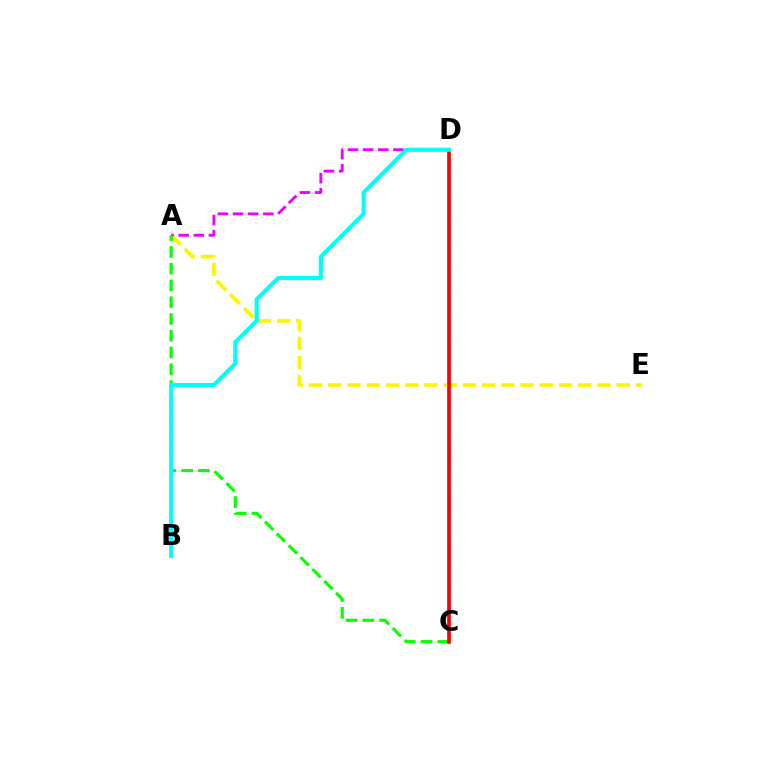{('C', 'D'): [{'color': '#0010ff', 'line_style': 'dashed', 'thickness': 1.64}, {'color': '#ff0000', 'line_style': 'solid', 'thickness': 2.63}], ('A', 'E'): [{'color': '#fcf500', 'line_style': 'dashed', 'thickness': 2.61}], ('A', 'D'): [{'color': '#ee00ff', 'line_style': 'dashed', 'thickness': 2.06}], ('A', 'C'): [{'color': '#08ff00', 'line_style': 'dashed', 'thickness': 2.28}], ('B', 'D'): [{'color': '#00fff6', 'line_style': 'solid', 'thickness': 2.96}]}